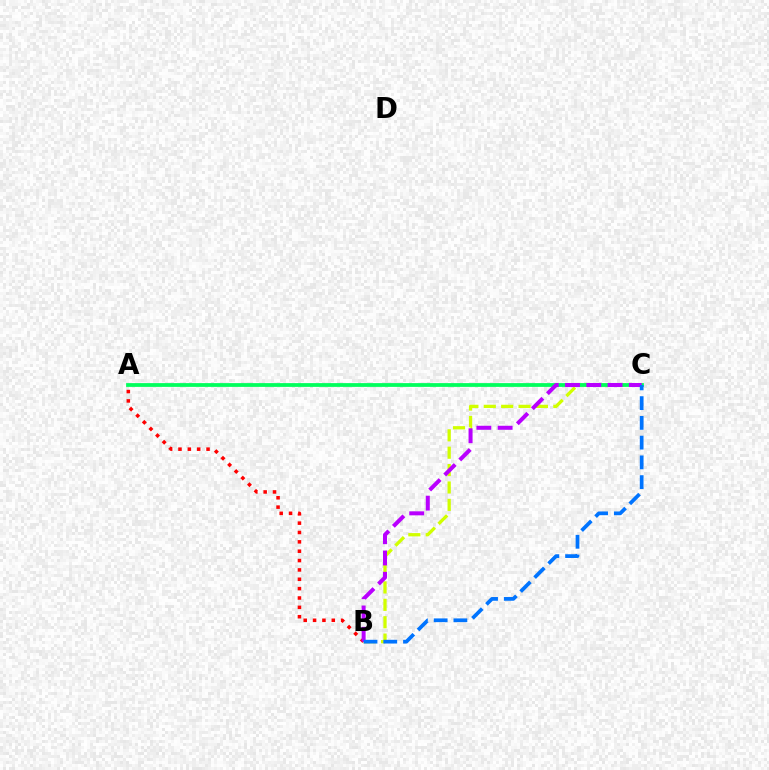{('B', 'C'): [{'color': '#d1ff00', 'line_style': 'dashed', 'thickness': 2.36}, {'color': '#b900ff', 'line_style': 'dashed', 'thickness': 2.89}, {'color': '#0074ff', 'line_style': 'dashed', 'thickness': 2.68}], ('A', 'B'): [{'color': '#ff0000', 'line_style': 'dotted', 'thickness': 2.54}], ('A', 'C'): [{'color': '#00ff5c', 'line_style': 'solid', 'thickness': 2.71}]}